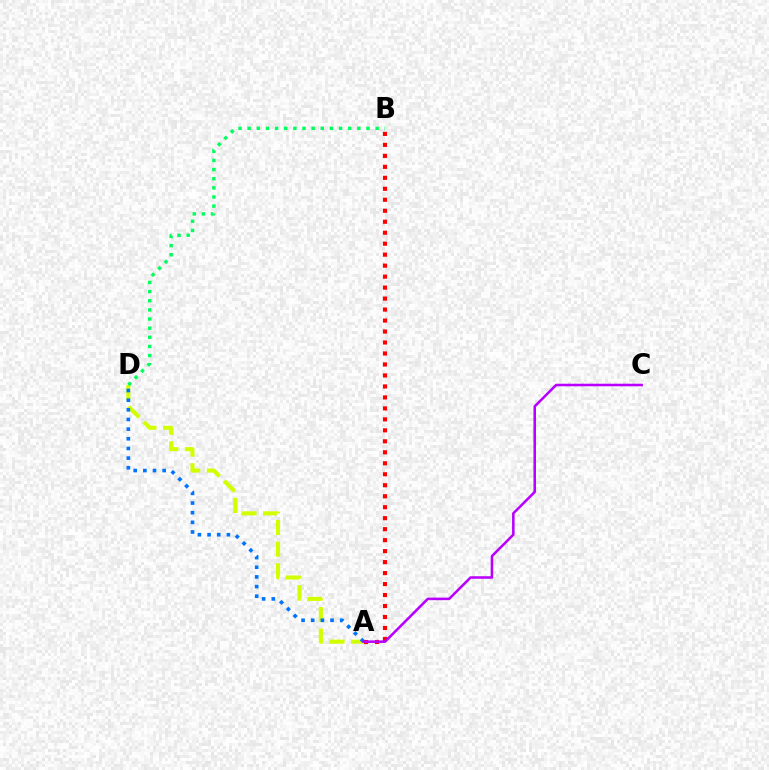{('A', 'D'): [{'color': '#d1ff00', 'line_style': 'dashed', 'thickness': 2.94}, {'color': '#0074ff', 'line_style': 'dotted', 'thickness': 2.62}], ('B', 'D'): [{'color': '#00ff5c', 'line_style': 'dotted', 'thickness': 2.48}], ('A', 'B'): [{'color': '#ff0000', 'line_style': 'dotted', 'thickness': 2.98}], ('A', 'C'): [{'color': '#b900ff', 'line_style': 'solid', 'thickness': 1.83}]}